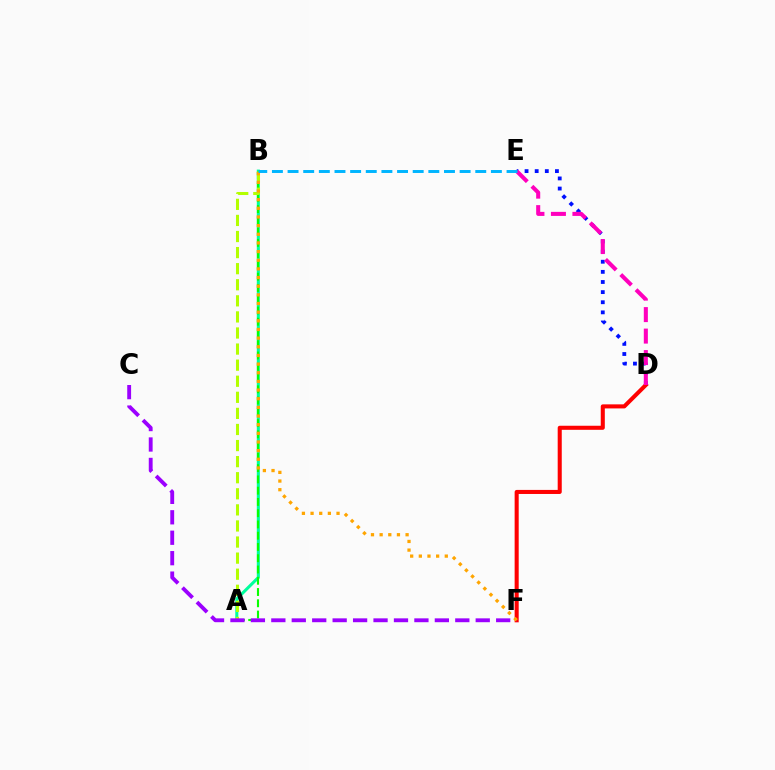{('D', 'F'): [{'color': '#ff0000', 'line_style': 'solid', 'thickness': 2.92}], ('A', 'B'): [{'color': '#00ff9d', 'line_style': 'solid', 'thickness': 2.2}, {'color': '#08ff00', 'line_style': 'dashed', 'thickness': 1.53}, {'color': '#b3ff00', 'line_style': 'dashed', 'thickness': 2.18}], ('C', 'F'): [{'color': '#9b00ff', 'line_style': 'dashed', 'thickness': 2.78}], ('D', 'E'): [{'color': '#0010ff', 'line_style': 'dotted', 'thickness': 2.75}, {'color': '#ff00bd', 'line_style': 'dashed', 'thickness': 2.92}], ('B', 'F'): [{'color': '#ffa500', 'line_style': 'dotted', 'thickness': 2.35}], ('B', 'E'): [{'color': '#00b5ff', 'line_style': 'dashed', 'thickness': 2.12}]}